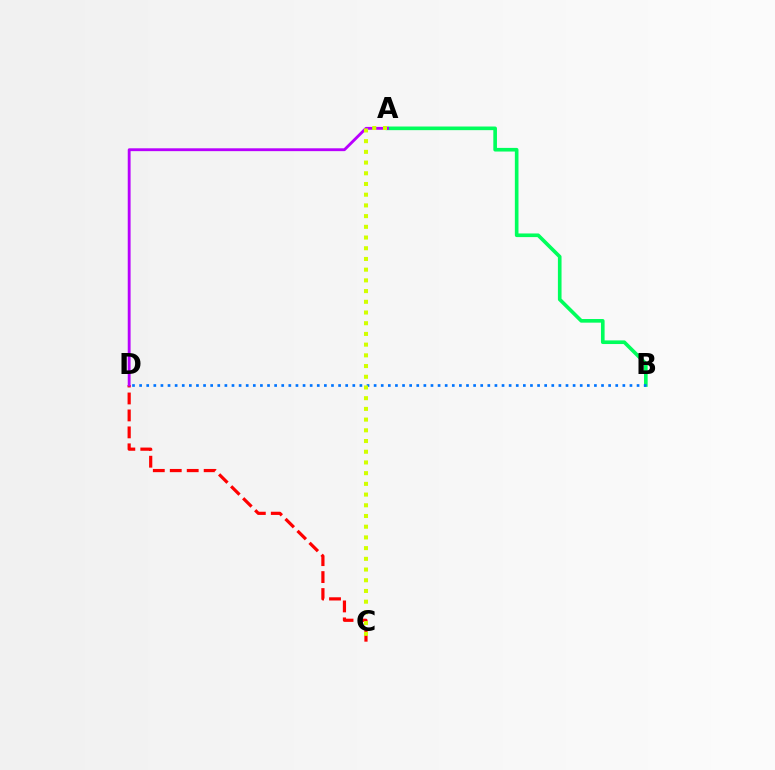{('A', 'B'): [{'color': '#00ff5c', 'line_style': 'solid', 'thickness': 2.62}], ('C', 'D'): [{'color': '#ff0000', 'line_style': 'dashed', 'thickness': 2.3}], ('B', 'D'): [{'color': '#0074ff', 'line_style': 'dotted', 'thickness': 1.93}], ('A', 'D'): [{'color': '#b900ff', 'line_style': 'solid', 'thickness': 2.05}], ('A', 'C'): [{'color': '#d1ff00', 'line_style': 'dotted', 'thickness': 2.91}]}